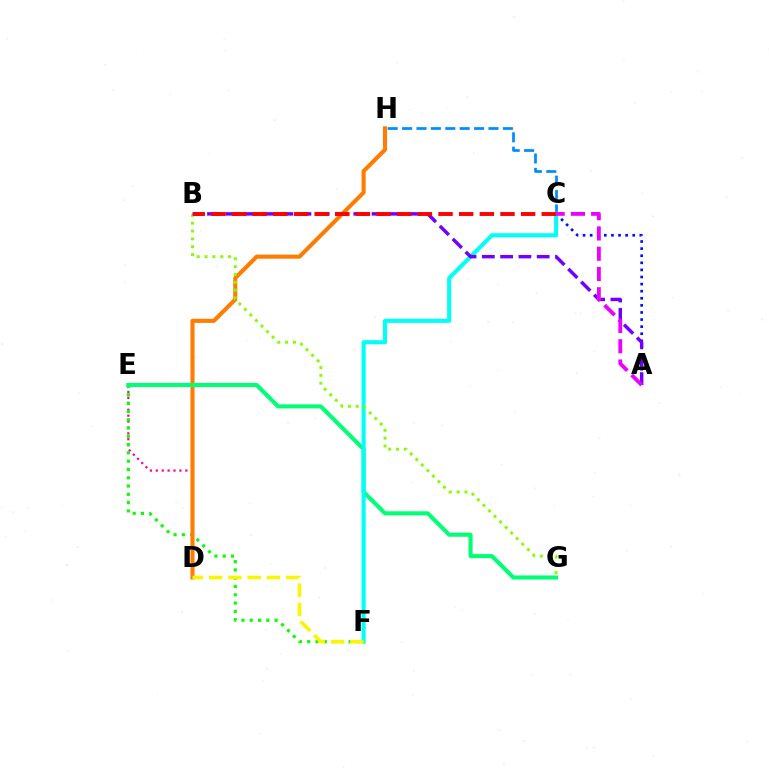{('D', 'E'): [{'color': '#ff0094', 'line_style': 'dotted', 'thickness': 1.6}], ('E', 'F'): [{'color': '#08ff00', 'line_style': 'dotted', 'thickness': 2.25}], ('D', 'H'): [{'color': '#ff7c00', 'line_style': 'solid', 'thickness': 2.94}], ('C', 'H'): [{'color': '#008cff', 'line_style': 'dashed', 'thickness': 1.96}], ('A', 'C'): [{'color': '#0010ff', 'line_style': 'dotted', 'thickness': 1.93}, {'color': '#ee00ff', 'line_style': 'dashed', 'thickness': 2.75}], ('E', 'G'): [{'color': '#00ff74', 'line_style': 'solid', 'thickness': 2.93}], ('C', 'F'): [{'color': '#00fff6', 'line_style': 'solid', 'thickness': 2.95}], ('B', 'G'): [{'color': '#84ff00', 'line_style': 'dotted', 'thickness': 2.13}], ('A', 'B'): [{'color': '#7200ff', 'line_style': 'dashed', 'thickness': 2.48}], ('D', 'F'): [{'color': '#fcf500', 'line_style': 'dashed', 'thickness': 2.62}], ('B', 'C'): [{'color': '#ff0000', 'line_style': 'dashed', 'thickness': 2.81}]}